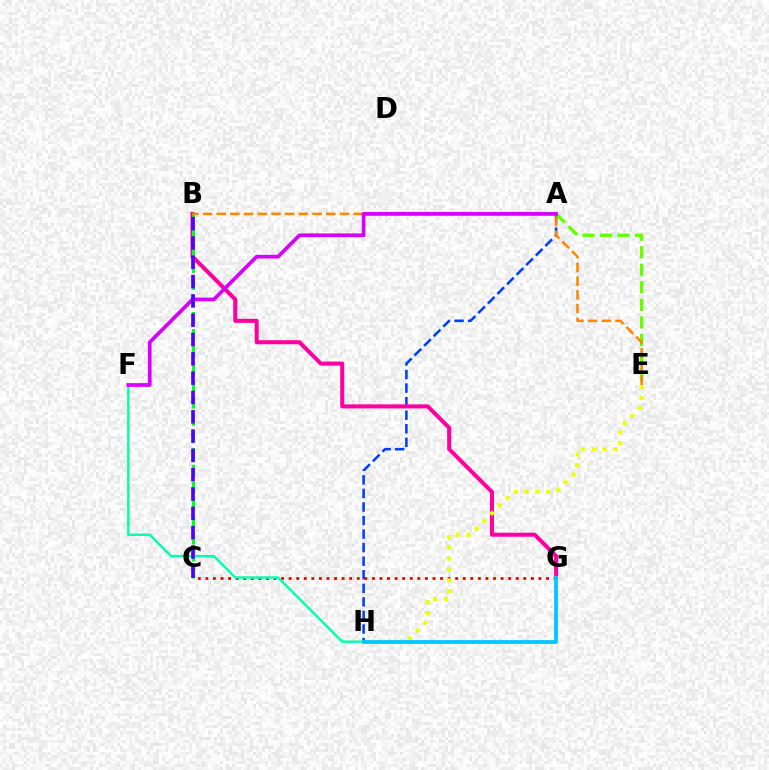{('A', 'H'): [{'color': '#003fff', 'line_style': 'dashed', 'thickness': 1.84}], ('B', 'G'): [{'color': '#ff00a0', 'line_style': 'solid', 'thickness': 2.91}], ('C', 'G'): [{'color': '#ff0000', 'line_style': 'dotted', 'thickness': 2.06}], ('E', 'H'): [{'color': '#eeff00', 'line_style': 'dotted', 'thickness': 2.94}], ('A', 'E'): [{'color': '#66ff00', 'line_style': 'dashed', 'thickness': 2.38}], ('B', 'E'): [{'color': '#ff8800', 'line_style': 'dashed', 'thickness': 1.86}], ('B', 'C'): [{'color': '#00ff27', 'line_style': 'dashed', 'thickness': 2.31}, {'color': '#4f00ff', 'line_style': 'dashed', 'thickness': 2.62}], ('F', 'H'): [{'color': '#00ffaf', 'line_style': 'solid', 'thickness': 1.76}], ('A', 'F'): [{'color': '#d600ff', 'line_style': 'solid', 'thickness': 2.68}], ('G', 'H'): [{'color': '#00c7ff', 'line_style': 'solid', 'thickness': 2.72}]}